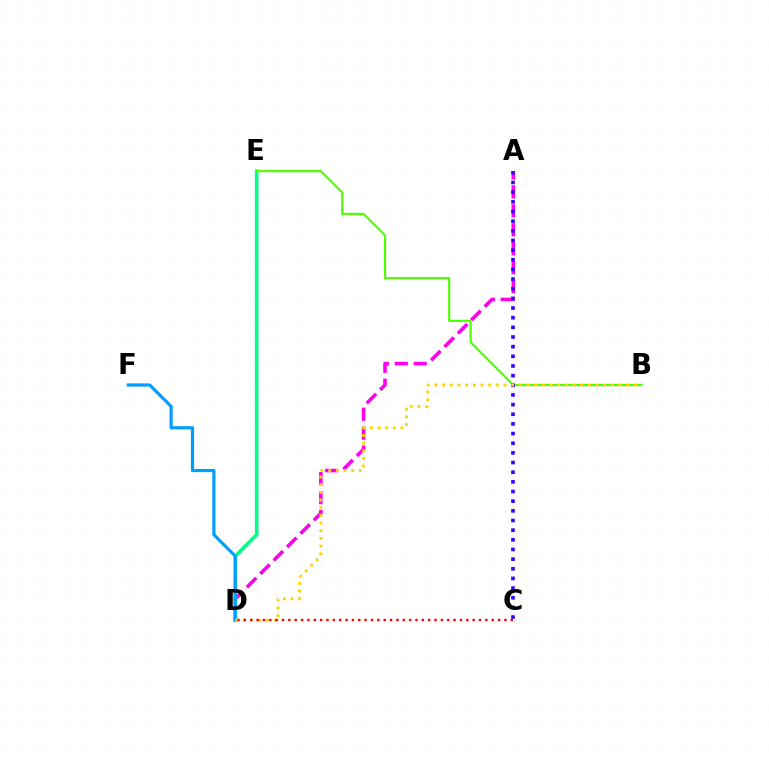{('A', 'D'): [{'color': '#ff00ed', 'line_style': 'dashed', 'thickness': 2.57}], ('D', 'E'): [{'color': '#00ff86', 'line_style': 'solid', 'thickness': 2.59}], ('B', 'E'): [{'color': '#4fff00', 'line_style': 'solid', 'thickness': 1.54}], ('A', 'C'): [{'color': '#3700ff', 'line_style': 'dotted', 'thickness': 2.62}], ('D', 'F'): [{'color': '#009eff', 'line_style': 'solid', 'thickness': 2.3}], ('B', 'D'): [{'color': '#ffd500', 'line_style': 'dotted', 'thickness': 2.08}], ('C', 'D'): [{'color': '#ff0000', 'line_style': 'dotted', 'thickness': 1.73}]}